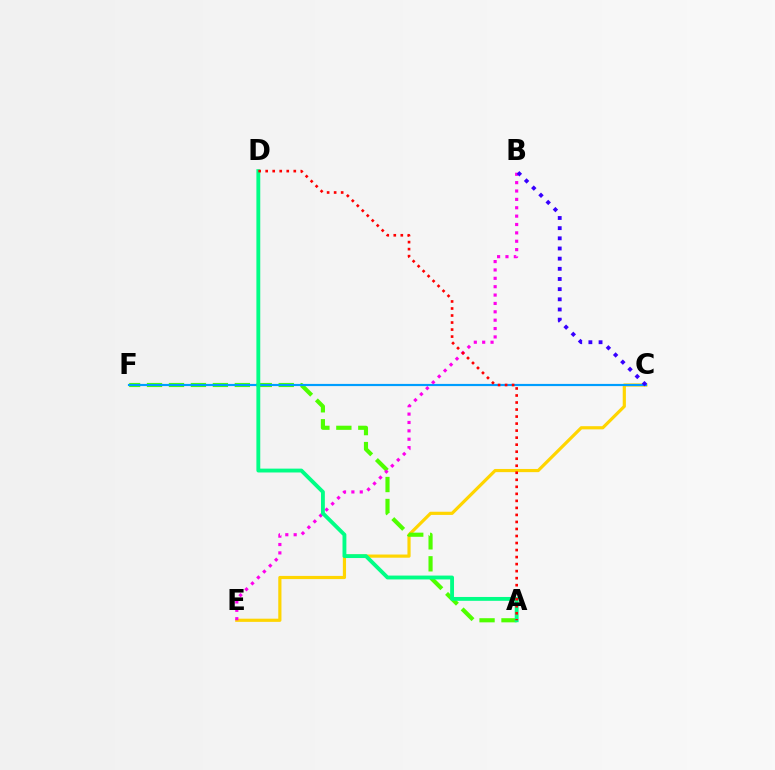{('C', 'E'): [{'color': '#ffd500', 'line_style': 'solid', 'thickness': 2.29}], ('A', 'F'): [{'color': '#4fff00', 'line_style': 'dashed', 'thickness': 2.98}], ('C', 'F'): [{'color': '#009eff', 'line_style': 'solid', 'thickness': 1.57}], ('B', 'E'): [{'color': '#ff00ed', 'line_style': 'dotted', 'thickness': 2.27}], ('B', 'C'): [{'color': '#3700ff', 'line_style': 'dotted', 'thickness': 2.76}], ('A', 'D'): [{'color': '#00ff86', 'line_style': 'solid', 'thickness': 2.78}, {'color': '#ff0000', 'line_style': 'dotted', 'thickness': 1.91}]}